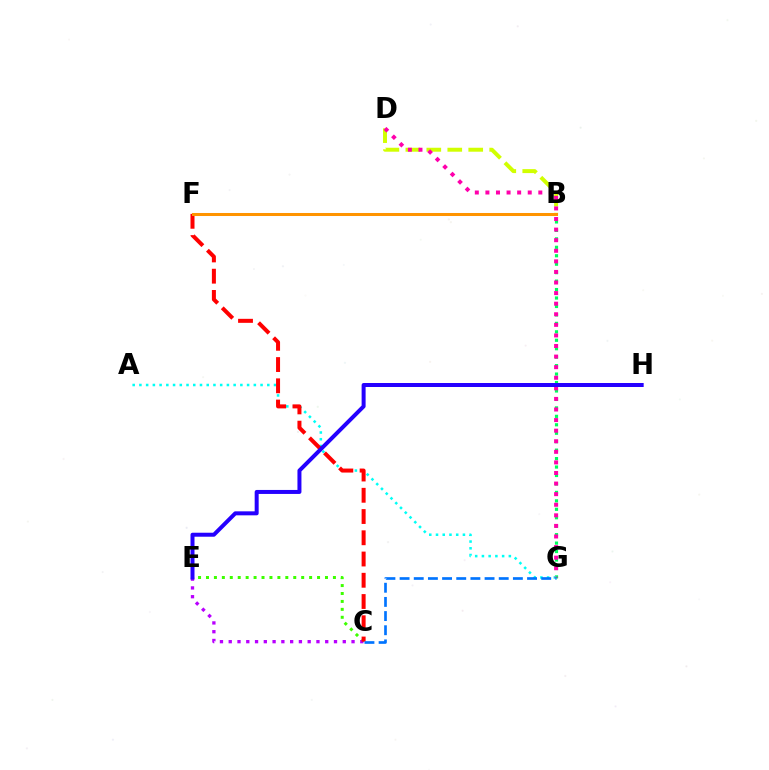{('C', 'E'): [{'color': '#3dff00', 'line_style': 'dotted', 'thickness': 2.16}, {'color': '#b900ff', 'line_style': 'dotted', 'thickness': 2.38}], ('B', 'G'): [{'color': '#00ff5c', 'line_style': 'dotted', 'thickness': 2.3}], ('A', 'G'): [{'color': '#00fff6', 'line_style': 'dotted', 'thickness': 1.83}], ('B', 'D'): [{'color': '#d1ff00', 'line_style': 'dashed', 'thickness': 2.85}], ('D', 'G'): [{'color': '#ff00ac', 'line_style': 'dotted', 'thickness': 2.88}], ('C', 'F'): [{'color': '#ff0000', 'line_style': 'dashed', 'thickness': 2.89}], ('B', 'F'): [{'color': '#ff9400', 'line_style': 'solid', 'thickness': 2.17}], ('C', 'G'): [{'color': '#0074ff', 'line_style': 'dashed', 'thickness': 1.92}], ('E', 'H'): [{'color': '#2500ff', 'line_style': 'solid', 'thickness': 2.87}]}